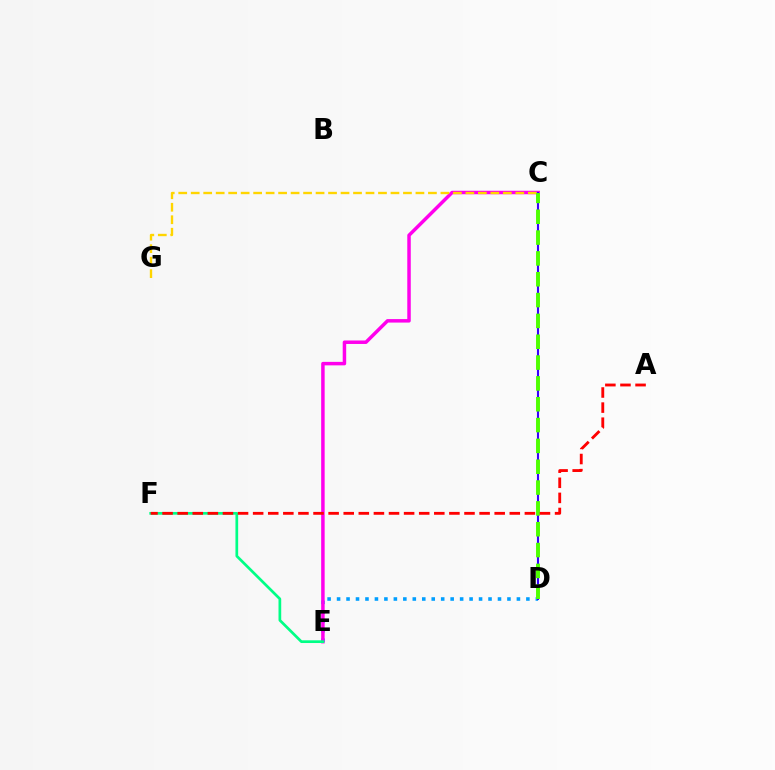{('D', 'E'): [{'color': '#009eff', 'line_style': 'dotted', 'thickness': 2.57}], ('C', 'E'): [{'color': '#ff00ed', 'line_style': 'solid', 'thickness': 2.51}], ('C', 'G'): [{'color': '#ffd500', 'line_style': 'dashed', 'thickness': 1.7}], ('C', 'D'): [{'color': '#3700ff', 'line_style': 'solid', 'thickness': 1.52}, {'color': '#4fff00', 'line_style': 'dashed', 'thickness': 2.83}], ('E', 'F'): [{'color': '#00ff86', 'line_style': 'solid', 'thickness': 1.95}], ('A', 'F'): [{'color': '#ff0000', 'line_style': 'dashed', 'thickness': 2.05}]}